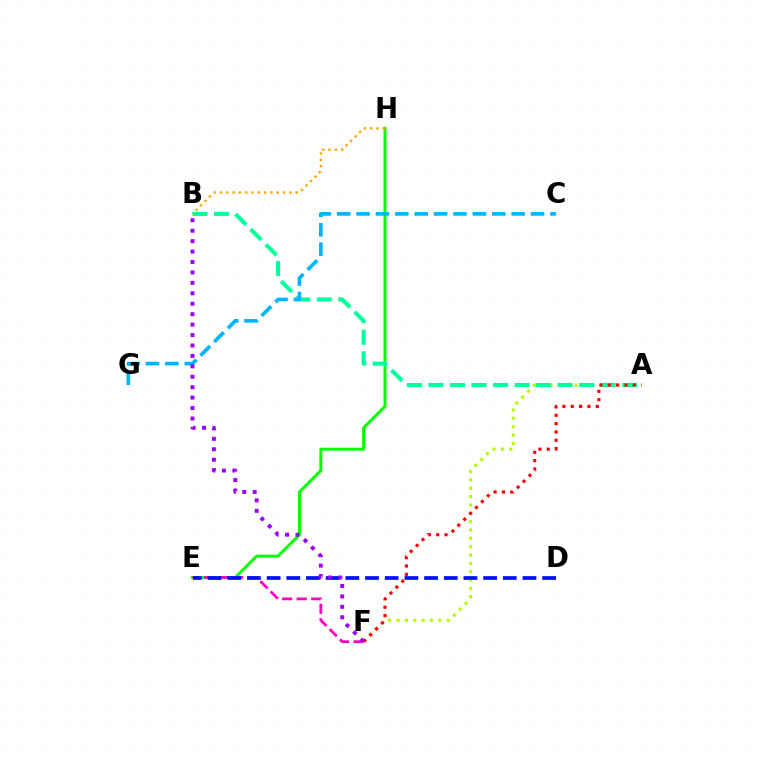{('E', 'H'): [{'color': '#08ff00', 'line_style': 'solid', 'thickness': 2.14}], ('A', 'F'): [{'color': '#b3ff00', 'line_style': 'dotted', 'thickness': 2.27}, {'color': '#ff0000', 'line_style': 'dotted', 'thickness': 2.27}], ('A', 'B'): [{'color': '#00ff9d', 'line_style': 'dashed', 'thickness': 2.92}], ('B', 'H'): [{'color': '#ffa500', 'line_style': 'dotted', 'thickness': 1.71}], ('C', 'G'): [{'color': '#00b5ff', 'line_style': 'dashed', 'thickness': 2.63}], ('E', 'F'): [{'color': '#ff00bd', 'line_style': 'dashed', 'thickness': 1.97}], ('D', 'E'): [{'color': '#0010ff', 'line_style': 'dashed', 'thickness': 2.67}], ('B', 'F'): [{'color': '#9b00ff', 'line_style': 'dotted', 'thickness': 2.83}]}